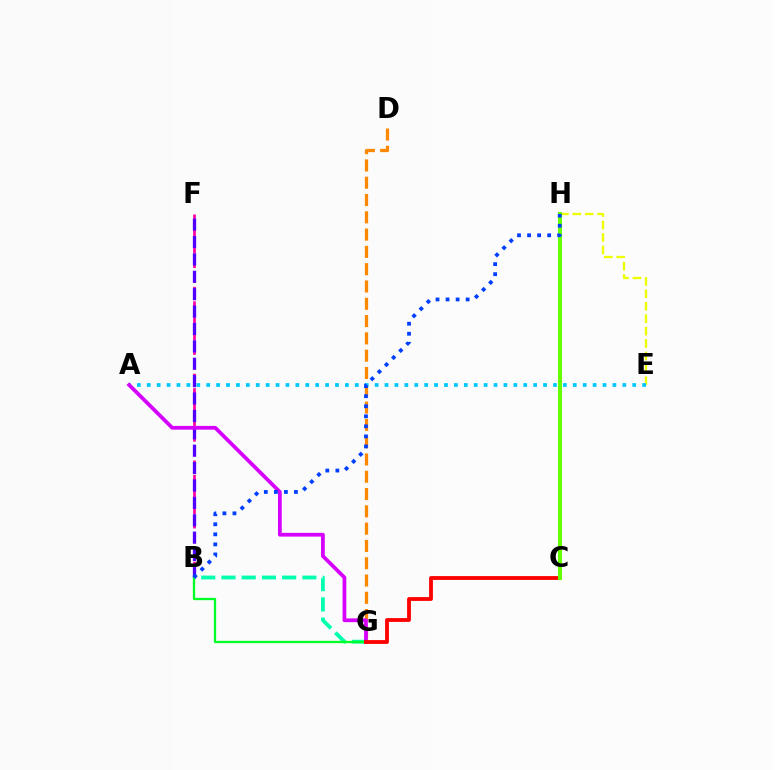{('D', 'G'): [{'color': '#ff8800', 'line_style': 'dashed', 'thickness': 2.35}], ('B', 'G'): [{'color': '#00ffaf', 'line_style': 'dashed', 'thickness': 2.75}, {'color': '#00ff27', 'line_style': 'solid', 'thickness': 1.65}], ('B', 'F'): [{'color': '#ff00a0', 'line_style': 'dashed', 'thickness': 1.97}, {'color': '#4f00ff', 'line_style': 'dashed', 'thickness': 2.36}], ('E', 'H'): [{'color': '#eeff00', 'line_style': 'dashed', 'thickness': 1.69}], ('A', 'E'): [{'color': '#00c7ff', 'line_style': 'dotted', 'thickness': 2.69}], ('A', 'G'): [{'color': '#d600ff', 'line_style': 'solid', 'thickness': 2.7}], ('C', 'G'): [{'color': '#ff0000', 'line_style': 'solid', 'thickness': 2.75}], ('C', 'H'): [{'color': '#66ff00', 'line_style': 'solid', 'thickness': 2.92}], ('B', 'H'): [{'color': '#003fff', 'line_style': 'dotted', 'thickness': 2.73}]}